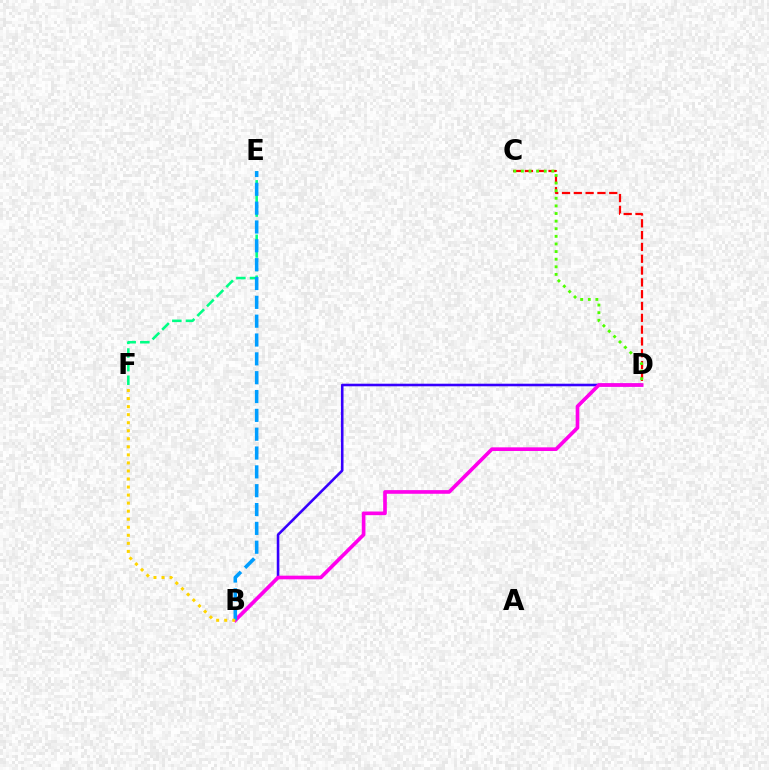{('C', 'D'): [{'color': '#ff0000', 'line_style': 'dashed', 'thickness': 1.6}, {'color': '#4fff00', 'line_style': 'dotted', 'thickness': 2.07}], ('E', 'F'): [{'color': '#00ff86', 'line_style': 'dashed', 'thickness': 1.85}], ('B', 'D'): [{'color': '#3700ff', 'line_style': 'solid', 'thickness': 1.86}, {'color': '#ff00ed', 'line_style': 'solid', 'thickness': 2.63}], ('B', 'E'): [{'color': '#009eff', 'line_style': 'dashed', 'thickness': 2.56}], ('B', 'F'): [{'color': '#ffd500', 'line_style': 'dotted', 'thickness': 2.19}]}